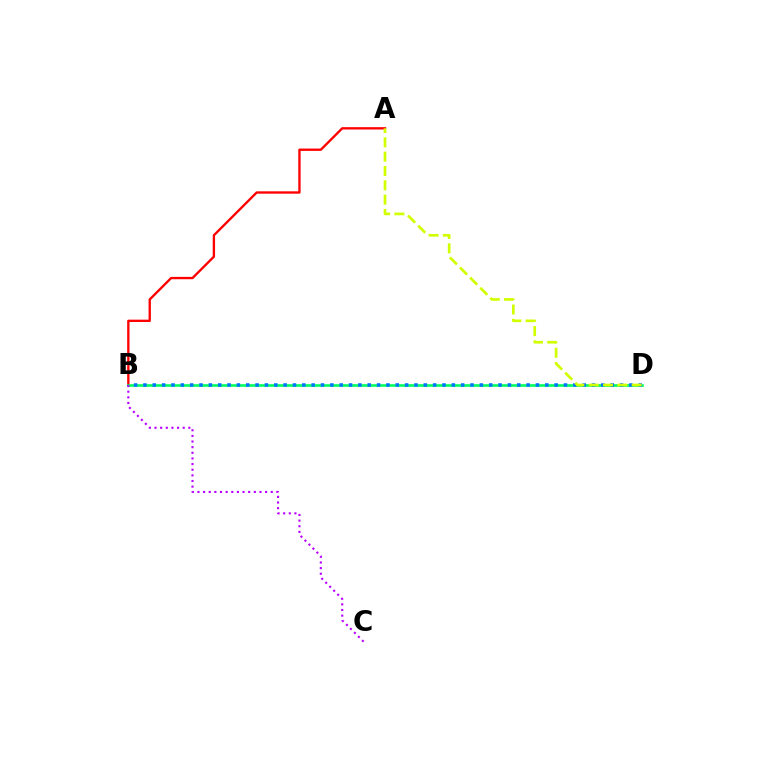{('A', 'B'): [{'color': '#ff0000', 'line_style': 'solid', 'thickness': 1.69}], ('B', 'D'): [{'color': '#00ff5c', 'line_style': 'solid', 'thickness': 1.88}, {'color': '#0074ff', 'line_style': 'dotted', 'thickness': 2.54}], ('B', 'C'): [{'color': '#b900ff', 'line_style': 'dotted', 'thickness': 1.53}], ('A', 'D'): [{'color': '#d1ff00', 'line_style': 'dashed', 'thickness': 1.95}]}